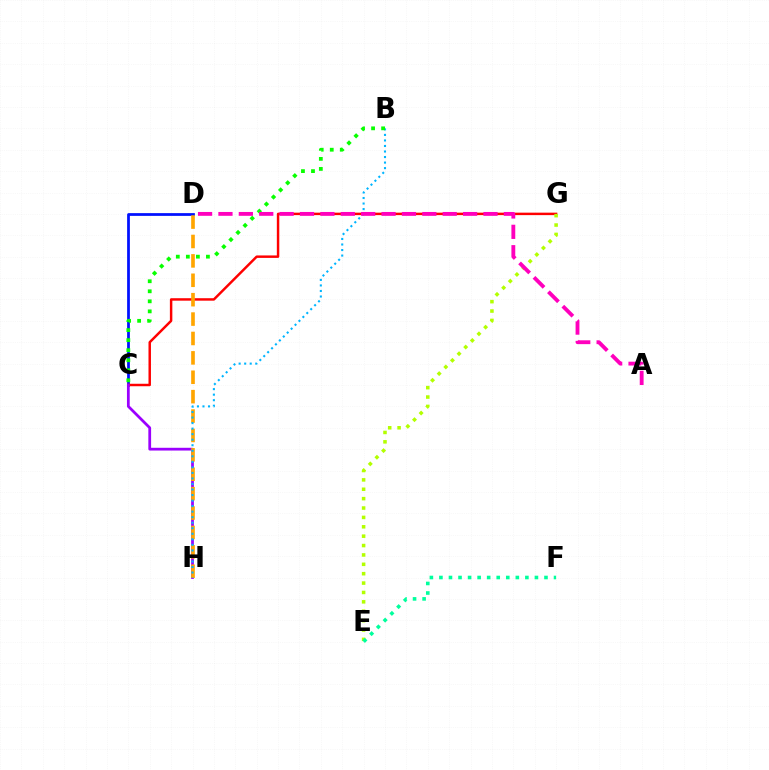{('C', 'D'): [{'color': '#0010ff', 'line_style': 'solid', 'thickness': 1.98}], ('C', 'G'): [{'color': '#ff0000', 'line_style': 'solid', 'thickness': 1.78}], ('C', 'H'): [{'color': '#9b00ff', 'line_style': 'solid', 'thickness': 1.99}], ('D', 'H'): [{'color': '#ffa500', 'line_style': 'dashed', 'thickness': 2.64}], ('B', 'H'): [{'color': '#00b5ff', 'line_style': 'dotted', 'thickness': 1.5}], ('E', 'G'): [{'color': '#b3ff00', 'line_style': 'dotted', 'thickness': 2.55}], ('B', 'C'): [{'color': '#08ff00', 'line_style': 'dotted', 'thickness': 2.73}], ('A', 'D'): [{'color': '#ff00bd', 'line_style': 'dashed', 'thickness': 2.77}], ('E', 'F'): [{'color': '#00ff9d', 'line_style': 'dotted', 'thickness': 2.6}]}